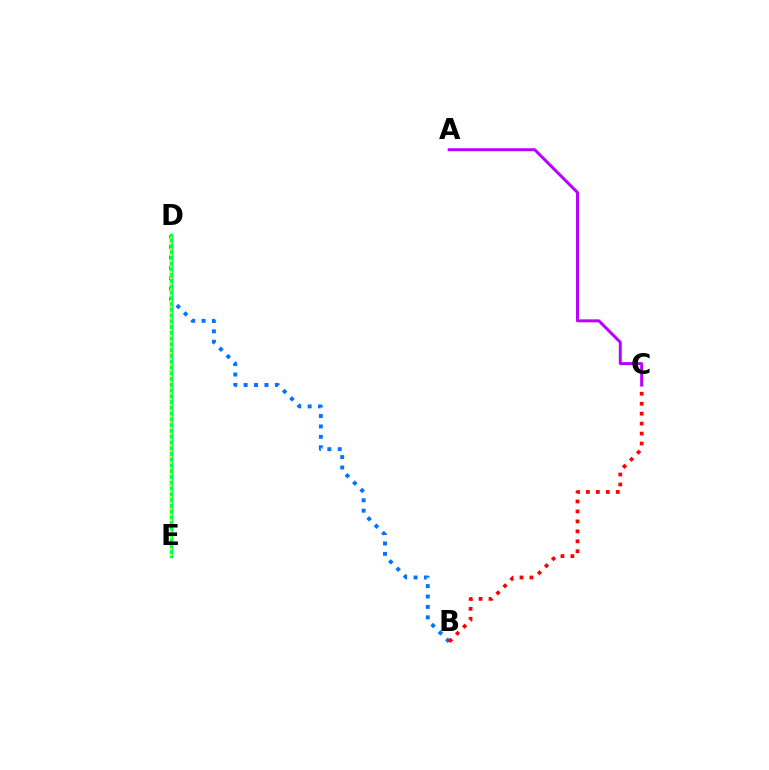{('B', 'D'): [{'color': '#0074ff', 'line_style': 'dotted', 'thickness': 2.83}], ('D', 'E'): [{'color': '#00ff5c', 'line_style': 'solid', 'thickness': 2.51}, {'color': '#d1ff00', 'line_style': 'dotted', 'thickness': 1.57}], ('B', 'C'): [{'color': '#ff0000', 'line_style': 'dotted', 'thickness': 2.71}], ('A', 'C'): [{'color': '#b900ff', 'line_style': 'solid', 'thickness': 2.14}]}